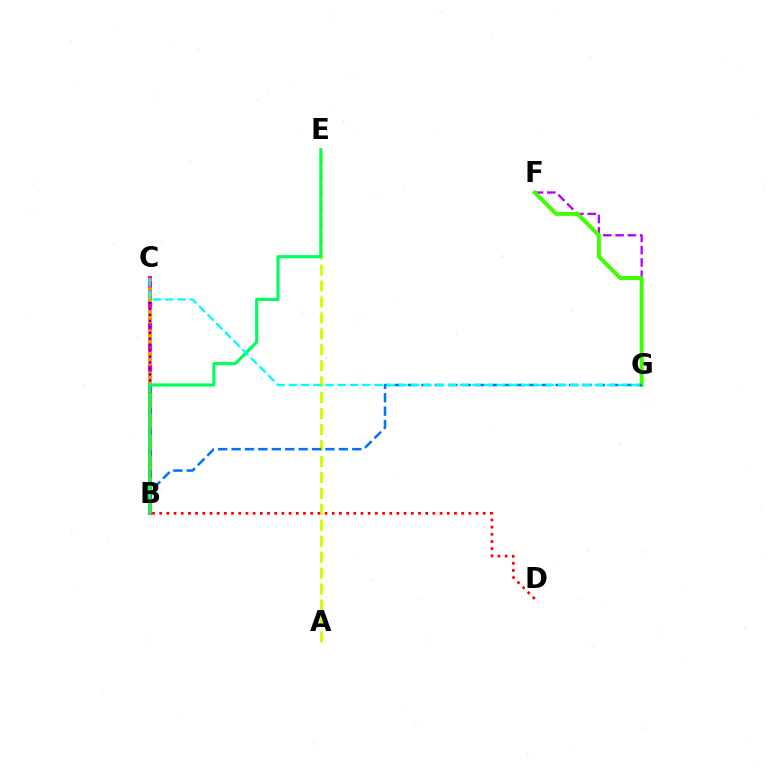{('F', 'G'): [{'color': '#b900ff', 'line_style': 'dashed', 'thickness': 1.67}, {'color': '#3dff00', 'line_style': 'solid', 'thickness': 2.86}], ('B', 'C'): [{'color': '#ff00ac', 'line_style': 'solid', 'thickness': 2.93}, {'color': '#ff9400', 'line_style': 'dashed', 'thickness': 2.86}, {'color': '#2500ff', 'line_style': 'dotted', 'thickness': 1.62}], ('A', 'E'): [{'color': '#d1ff00', 'line_style': 'dashed', 'thickness': 2.17}], ('B', 'G'): [{'color': '#0074ff', 'line_style': 'dashed', 'thickness': 1.82}], ('B', 'E'): [{'color': '#00ff5c', 'line_style': 'solid', 'thickness': 2.25}], ('B', 'D'): [{'color': '#ff0000', 'line_style': 'dotted', 'thickness': 1.95}], ('C', 'G'): [{'color': '#00fff6', 'line_style': 'dashed', 'thickness': 1.66}]}